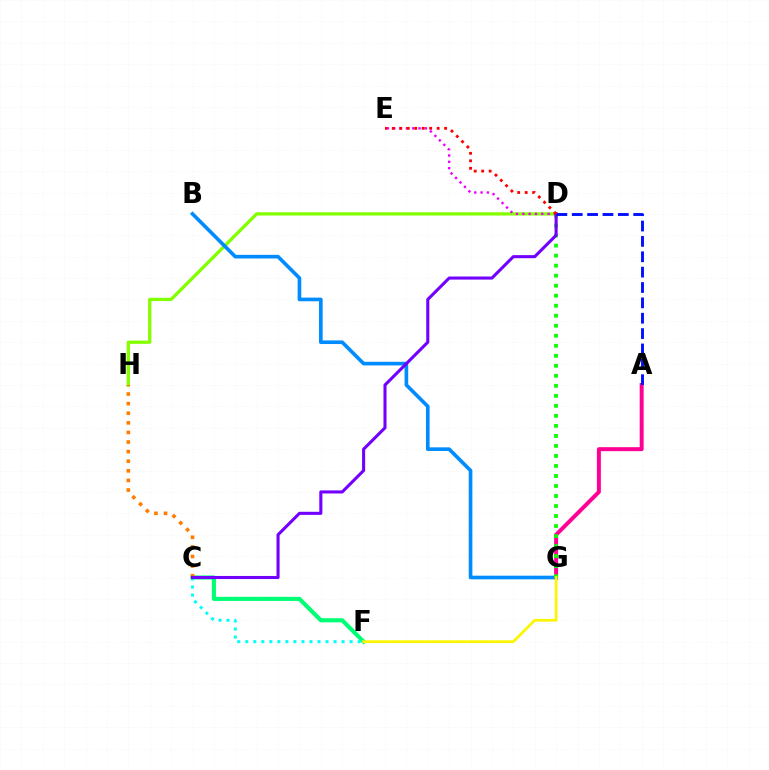{('D', 'H'): [{'color': '#84ff00', 'line_style': 'solid', 'thickness': 2.36}], ('C', 'F'): [{'color': '#00ff74', 'line_style': 'solid', 'thickness': 2.97}, {'color': '#00fff6', 'line_style': 'dotted', 'thickness': 2.18}], ('C', 'H'): [{'color': '#ff7c00', 'line_style': 'dotted', 'thickness': 2.61}], ('A', 'G'): [{'color': '#ff0094', 'line_style': 'solid', 'thickness': 2.86}], ('B', 'G'): [{'color': '#008cff', 'line_style': 'solid', 'thickness': 2.62}], ('D', 'G'): [{'color': '#08ff00', 'line_style': 'dotted', 'thickness': 2.72}], ('D', 'E'): [{'color': '#ee00ff', 'line_style': 'dotted', 'thickness': 1.72}, {'color': '#ff0000', 'line_style': 'dotted', 'thickness': 2.03}], ('F', 'G'): [{'color': '#fcf500', 'line_style': 'solid', 'thickness': 1.95}], ('C', 'D'): [{'color': '#7200ff', 'line_style': 'solid', 'thickness': 2.21}], ('A', 'D'): [{'color': '#0010ff', 'line_style': 'dashed', 'thickness': 2.09}]}